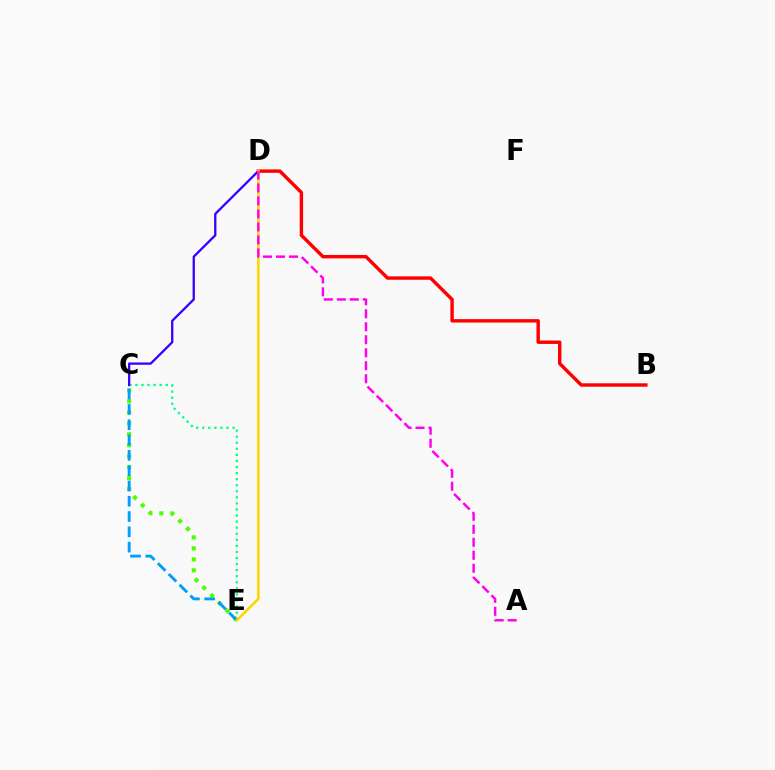{('C', 'E'): [{'color': '#00ff86', 'line_style': 'dotted', 'thickness': 1.65}, {'color': '#4fff00', 'line_style': 'dotted', 'thickness': 2.98}, {'color': '#009eff', 'line_style': 'dashed', 'thickness': 2.08}], ('C', 'D'): [{'color': '#3700ff', 'line_style': 'solid', 'thickness': 1.65}], ('B', 'D'): [{'color': '#ff0000', 'line_style': 'solid', 'thickness': 2.46}], ('D', 'E'): [{'color': '#ffd500', 'line_style': 'solid', 'thickness': 1.85}], ('A', 'D'): [{'color': '#ff00ed', 'line_style': 'dashed', 'thickness': 1.77}]}